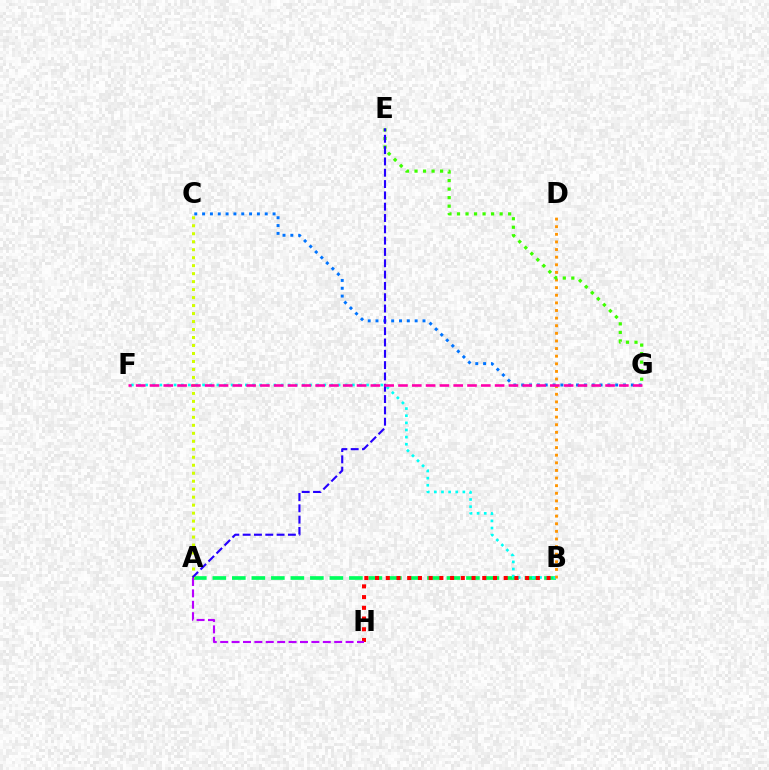{('C', 'G'): [{'color': '#0074ff', 'line_style': 'dotted', 'thickness': 2.13}], ('A', 'B'): [{'color': '#00ff5c', 'line_style': 'dashed', 'thickness': 2.65}], ('B', 'F'): [{'color': '#00fff6', 'line_style': 'dotted', 'thickness': 1.94}], ('A', 'C'): [{'color': '#d1ff00', 'line_style': 'dotted', 'thickness': 2.17}], ('B', 'D'): [{'color': '#ff9400', 'line_style': 'dotted', 'thickness': 2.07}], ('E', 'G'): [{'color': '#3dff00', 'line_style': 'dotted', 'thickness': 2.32}], ('B', 'H'): [{'color': '#ff0000', 'line_style': 'dotted', 'thickness': 2.91}], ('A', 'H'): [{'color': '#b900ff', 'line_style': 'dashed', 'thickness': 1.55}], ('A', 'E'): [{'color': '#2500ff', 'line_style': 'dashed', 'thickness': 1.54}], ('F', 'G'): [{'color': '#ff00ac', 'line_style': 'dashed', 'thickness': 1.88}]}